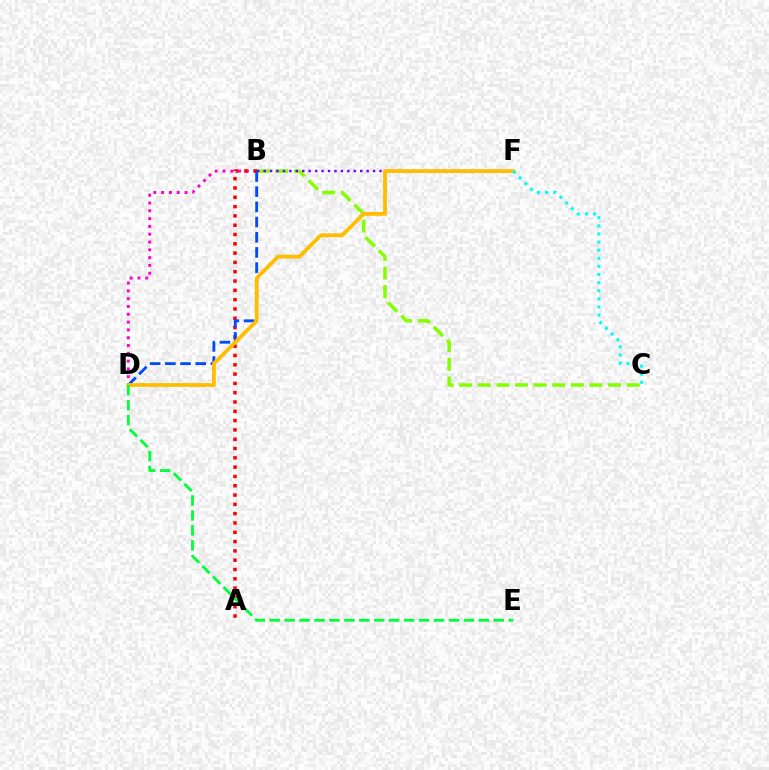{('B', 'D'): [{'color': '#ff00cf', 'line_style': 'dotted', 'thickness': 2.12}, {'color': '#004bff', 'line_style': 'dashed', 'thickness': 2.06}], ('B', 'C'): [{'color': '#84ff00', 'line_style': 'dashed', 'thickness': 2.53}], ('A', 'B'): [{'color': '#ff0000', 'line_style': 'dotted', 'thickness': 2.53}], ('B', 'F'): [{'color': '#7200ff', 'line_style': 'dotted', 'thickness': 1.75}], ('D', 'F'): [{'color': '#ffbd00', 'line_style': 'solid', 'thickness': 2.73}], ('D', 'E'): [{'color': '#00ff39', 'line_style': 'dashed', 'thickness': 2.03}], ('C', 'F'): [{'color': '#00fff6', 'line_style': 'dotted', 'thickness': 2.21}]}